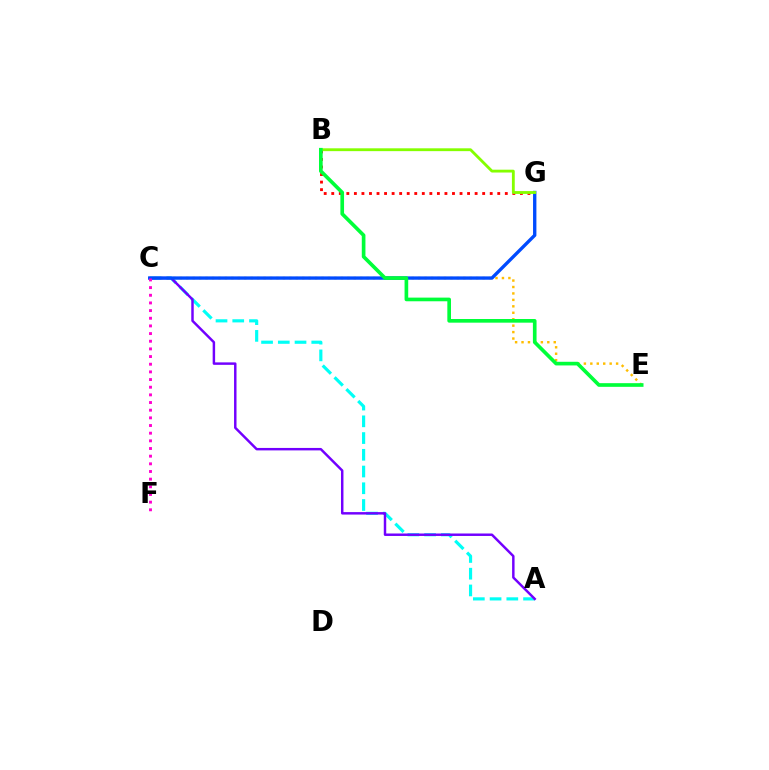{('A', 'C'): [{'color': '#00fff6', 'line_style': 'dashed', 'thickness': 2.27}, {'color': '#7200ff', 'line_style': 'solid', 'thickness': 1.77}], ('C', 'E'): [{'color': '#ffbd00', 'line_style': 'dotted', 'thickness': 1.75}], ('B', 'G'): [{'color': '#ff0000', 'line_style': 'dotted', 'thickness': 2.05}, {'color': '#84ff00', 'line_style': 'solid', 'thickness': 2.04}], ('C', 'G'): [{'color': '#004bff', 'line_style': 'solid', 'thickness': 2.42}], ('C', 'F'): [{'color': '#ff00cf', 'line_style': 'dotted', 'thickness': 2.08}], ('B', 'E'): [{'color': '#00ff39', 'line_style': 'solid', 'thickness': 2.63}]}